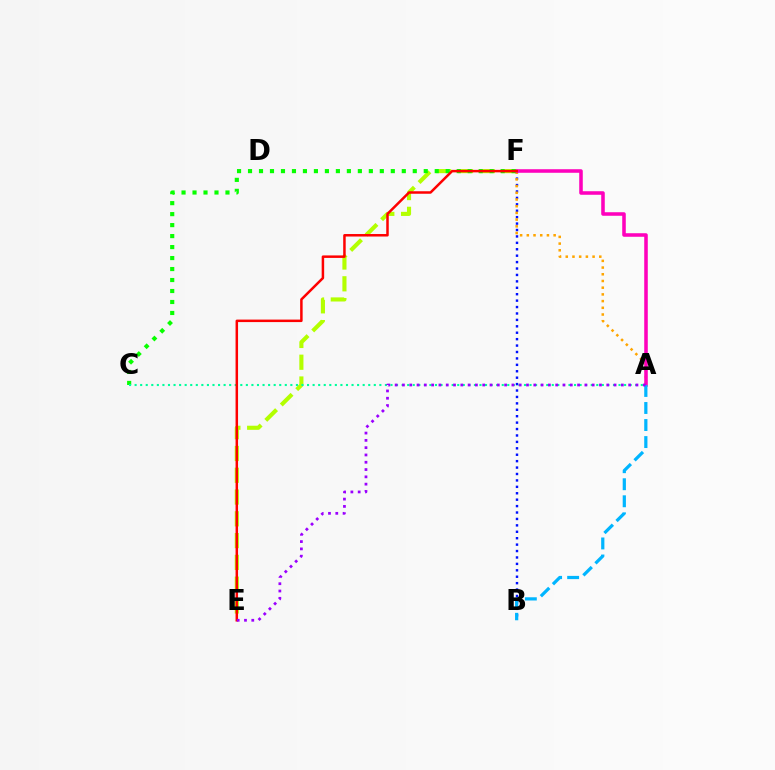{('B', 'F'): [{'color': '#0010ff', 'line_style': 'dotted', 'thickness': 1.74}], ('E', 'F'): [{'color': '#b3ff00', 'line_style': 'dashed', 'thickness': 2.96}, {'color': '#ff0000', 'line_style': 'solid', 'thickness': 1.8}], ('A', 'F'): [{'color': '#ffa500', 'line_style': 'dotted', 'thickness': 1.82}, {'color': '#ff00bd', 'line_style': 'solid', 'thickness': 2.55}], ('A', 'B'): [{'color': '#00b5ff', 'line_style': 'dashed', 'thickness': 2.32}], ('C', 'F'): [{'color': '#08ff00', 'line_style': 'dotted', 'thickness': 2.98}], ('A', 'C'): [{'color': '#00ff9d', 'line_style': 'dotted', 'thickness': 1.51}], ('A', 'E'): [{'color': '#9b00ff', 'line_style': 'dotted', 'thickness': 1.98}]}